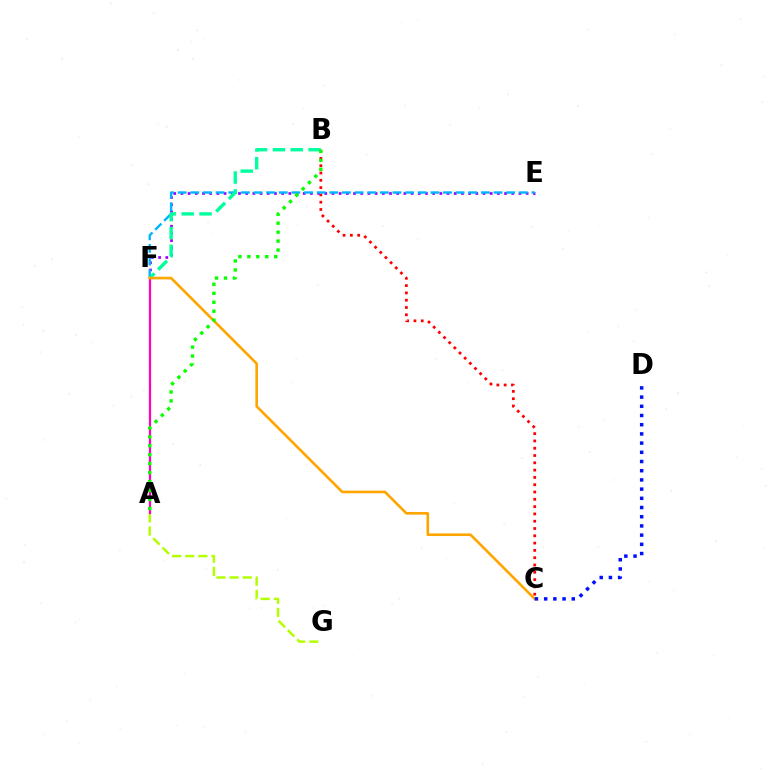{('A', 'G'): [{'color': '#b3ff00', 'line_style': 'dashed', 'thickness': 1.79}], ('B', 'C'): [{'color': '#ff0000', 'line_style': 'dotted', 'thickness': 1.98}], ('E', 'F'): [{'color': '#9b00ff', 'line_style': 'dotted', 'thickness': 1.95}, {'color': '#00b5ff', 'line_style': 'dashed', 'thickness': 1.72}], ('B', 'F'): [{'color': '#00ff9d', 'line_style': 'dashed', 'thickness': 2.43}], ('A', 'F'): [{'color': '#ff00bd', 'line_style': 'solid', 'thickness': 1.6}], ('C', 'F'): [{'color': '#ffa500', 'line_style': 'solid', 'thickness': 1.89}], ('A', 'B'): [{'color': '#08ff00', 'line_style': 'dotted', 'thickness': 2.43}], ('C', 'D'): [{'color': '#0010ff', 'line_style': 'dotted', 'thickness': 2.5}]}